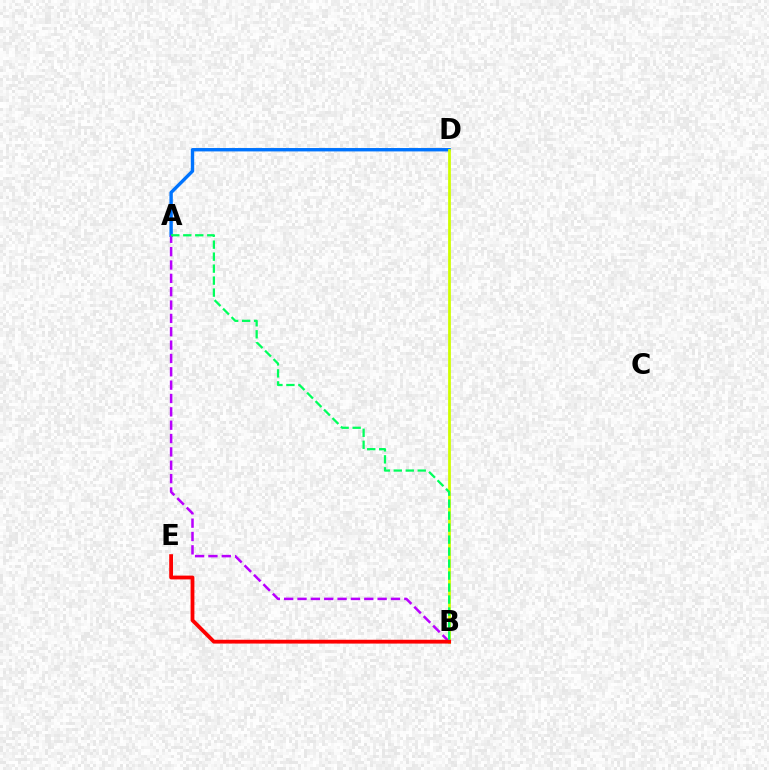{('A', 'D'): [{'color': '#0074ff', 'line_style': 'solid', 'thickness': 2.44}], ('B', 'D'): [{'color': '#d1ff00', 'line_style': 'solid', 'thickness': 1.98}], ('A', 'B'): [{'color': '#b900ff', 'line_style': 'dashed', 'thickness': 1.81}, {'color': '#00ff5c', 'line_style': 'dashed', 'thickness': 1.63}], ('B', 'E'): [{'color': '#ff0000', 'line_style': 'solid', 'thickness': 2.74}]}